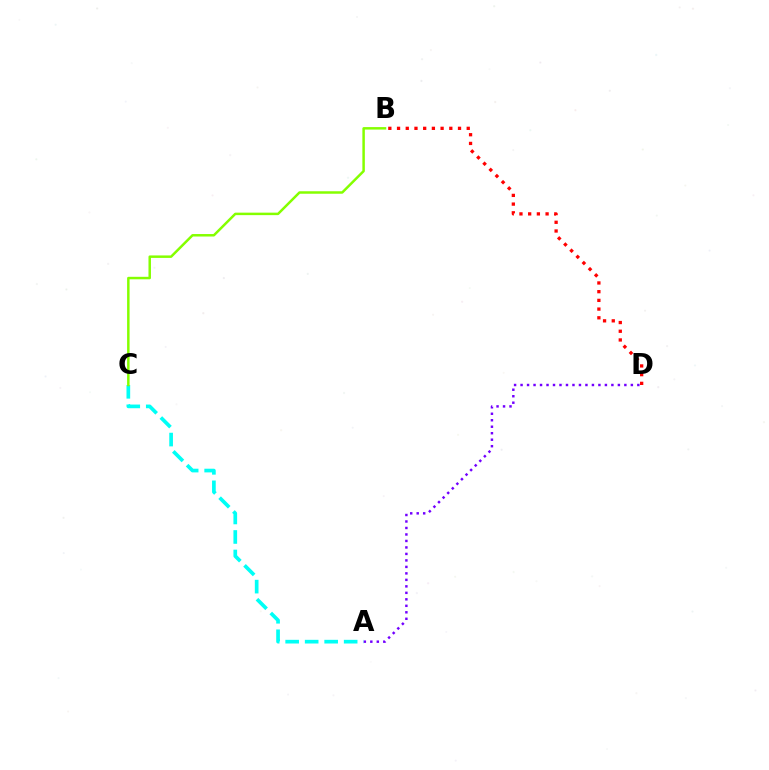{('A', 'D'): [{'color': '#7200ff', 'line_style': 'dotted', 'thickness': 1.76}], ('B', 'D'): [{'color': '#ff0000', 'line_style': 'dotted', 'thickness': 2.37}], ('A', 'C'): [{'color': '#00fff6', 'line_style': 'dashed', 'thickness': 2.65}], ('B', 'C'): [{'color': '#84ff00', 'line_style': 'solid', 'thickness': 1.79}]}